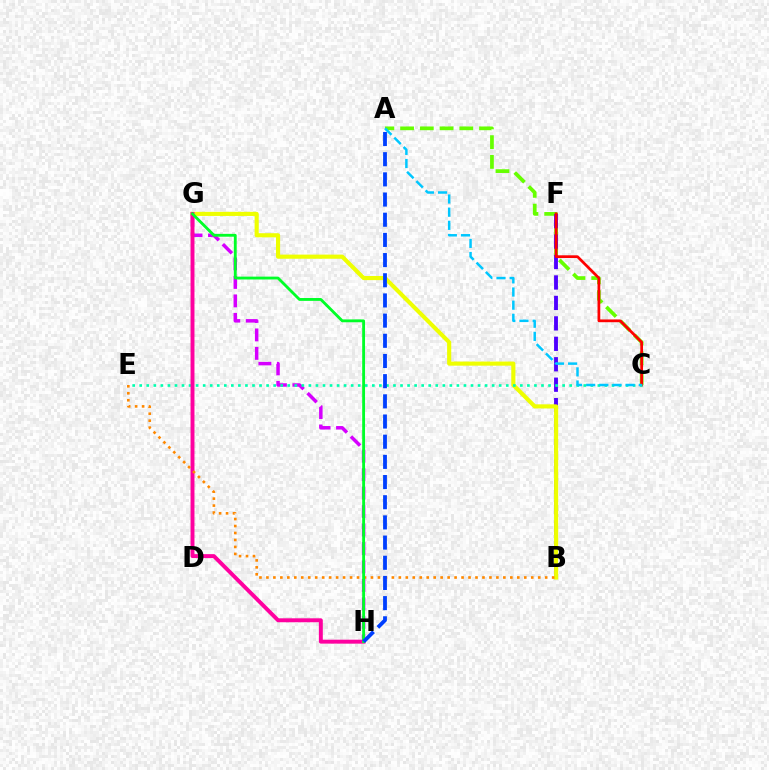{('A', 'C'): [{'color': '#66ff00', 'line_style': 'dashed', 'thickness': 2.68}, {'color': '#00c7ff', 'line_style': 'dashed', 'thickness': 1.79}], ('B', 'F'): [{'color': '#4f00ff', 'line_style': 'dashed', 'thickness': 2.78}], ('G', 'H'): [{'color': '#d600ff', 'line_style': 'dashed', 'thickness': 2.51}, {'color': '#ff00a0', 'line_style': 'solid', 'thickness': 2.83}, {'color': '#00ff27', 'line_style': 'solid', 'thickness': 2.05}], ('B', 'G'): [{'color': '#eeff00', 'line_style': 'solid', 'thickness': 2.97}], ('C', 'F'): [{'color': '#ff0000', 'line_style': 'solid', 'thickness': 1.97}], ('C', 'E'): [{'color': '#00ffaf', 'line_style': 'dotted', 'thickness': 1.92}], ('B', 'E'): [{'color': '#ff8800', 'line_style': 'dotted', 'thickness': 1.89}], ('A', 'H'): [{'color': '#003fff', 'line_style': 'dashed', 'thickness': 2.74}]}